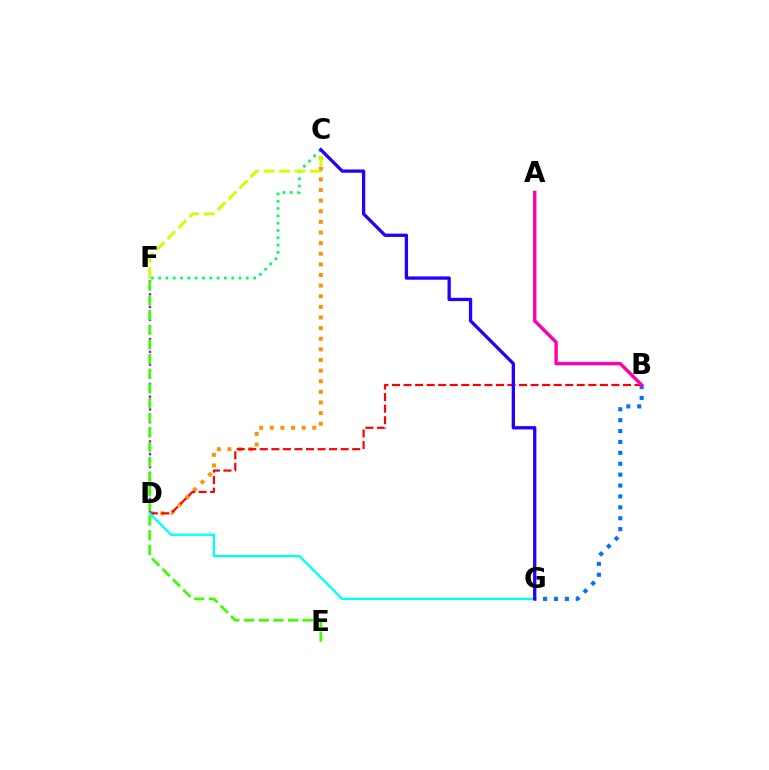{('C', 'F'): [{'color': '#00ff5c', 'line_style': 'dotted', 'thickness': 1.99}, {'color': '#d1ff00', 'line_style': 'dashed', 'thickness': 2.11}], ('C', 'D'): [{'color': '#ff9400', 'line_style': 'dotted', 'thickness': 2.89}], ('D', 'F'): [{'color': '#b900ff', 'line_style': 'dotted', 'thickness': 1.74}], ('B', 'D'): [{'color': '#ff0000', 'line_style': 'dashed', 'thickness': 1.57}], ('B', 'G'): [{'color': '#0074ff', 'line_style': 'dotted', 'thickness': 2.96}], ('E', 'F'): [{'color': '#3dff00', 'line_style': 'dashed', 'thickness': 1.99}], ('A', 'B'): [{'color': '#ff00ac', 'line_style': 'solid', 'thickness': 2.45}], ('D', 'G'): [{'color': '#00fff6', 'line_style': 'solid', 'thickness': 1.65}], ('C', 'G'): [{'color': '#2500ff', 'line_style': 'solid', 'thickness': 2.38}]}